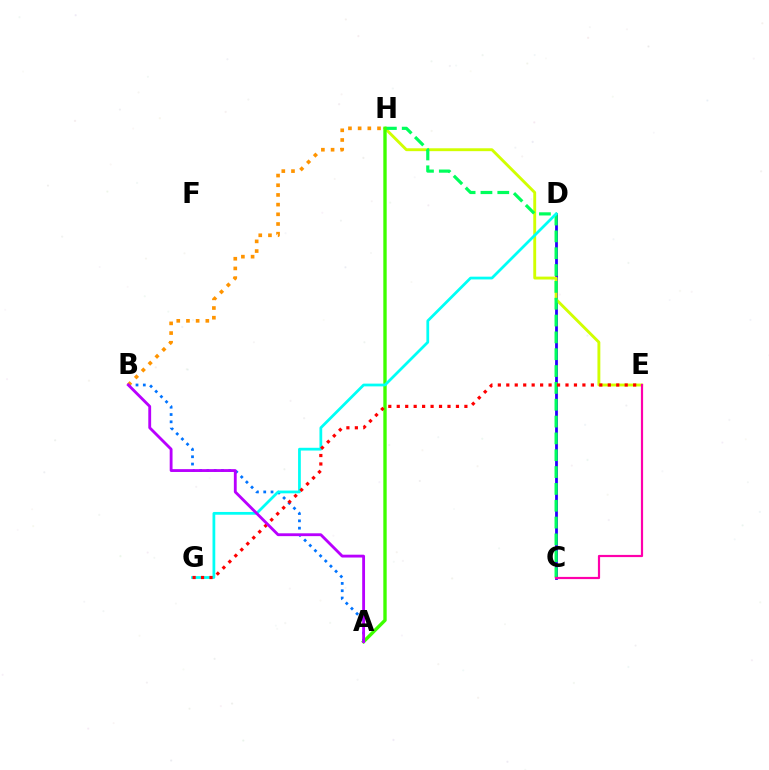{('C', 'D'): [{'color': '#2500ff', 'line_style': 'solid', 'thickness': 2.01}], ('E', 'H'): [{'color': '#d1ff00', 'line_style': 'solid', 'thickness': 2.07}], ('C', 'H'): [{'color': '#00ff5c', 'line_style': 'dashed', 'thickness': 2.29}], ('A', 'B'): [{'color': '#0074ff', 'line_style': 'dotted', 'thickness': 1.98}, {'color': '#b900ff', 'line_style': 'solid', 'thickness': 2.05}], ('A', 'H'): [{'color': '#3dff00', 'line_style': 'solid', 'thickness': 2.43}], ('D', 'G'): [{'color': '#00fff6', 'line_style': 'solid', 'thickness': 1.98}], ('B', 'H'): [{'color': '#ff9400', 'line_style': 'dotted', 'thickness': 2.63}], ('C', 'E'): [{'color': '#ff00ac', 'line_style': 'solid', 'thickness': 1.58}], ('E', 'G'): [{'color': '#ff0000', 'line_style': 'dotted', 'thickness': 2.3}]}